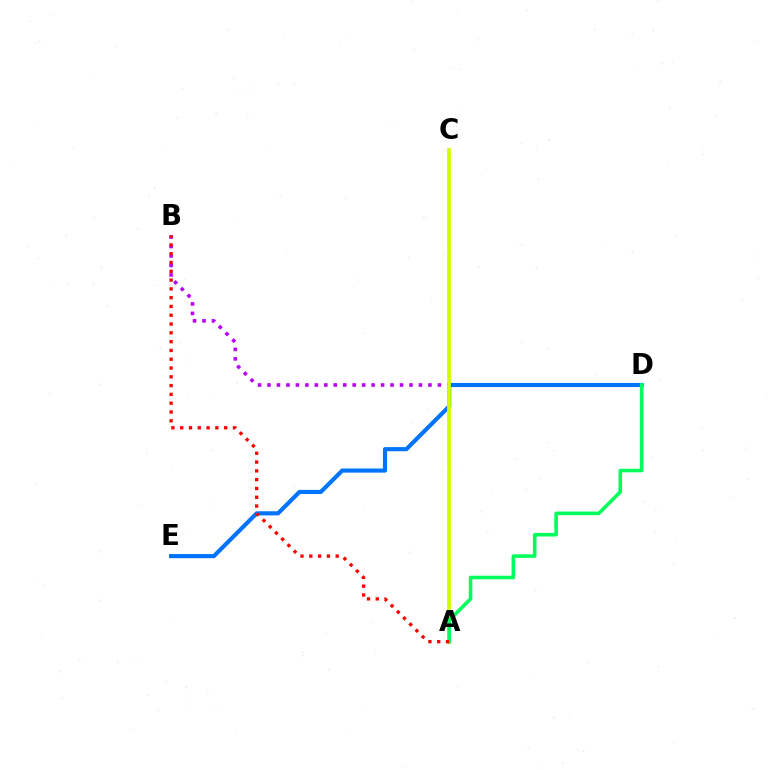{('B', 'D'): [{'color': '#b900ff', 'line_style': 'dotted', 'thickness': 2.57}], ('D', 'E'): [{'color': '#0074ff', 'line_style': 'solid', 'thickness': 2.97}], ('A', 'C'): [{'color': '#d1ff00', 'line_style': 'solid', 'thickness': 2.72}], ('A', 'D'): [{'color': '#00ff5c', 'line_style': 'solid', 'thickness': 2.57}], ('A', 'B'): [{'color': '#ff0000', 'line_style': 'dotted', 'thickness': 2.39}]}